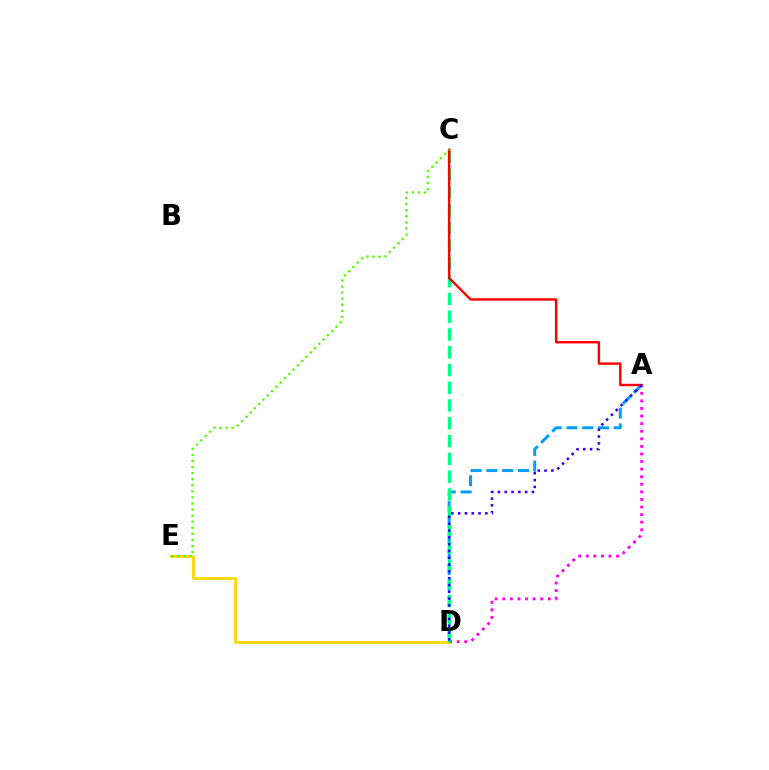{('D', 'E'): [{'color': '#ffd500', 'line_style': 'solid', 'thickness': 1.99}], ('A', 'D'): [{'color': '#ff00ed', 'line_style': 'dotted', 'thickness': 2.06}, {'color': '#009eff', 'line_style': 'dashed', 'thickness': 2.14}, {'color': '#3700ff', 'line_style': 'dotted', 'thickness': 1.85}], ('C', 'D'): [{'color': '#00ff86', 'line_style': 'dashed', 'thickness': 2.41}], ('A', 'C'): [{'color': '#ff0000', 'line_style': 'solid', 'thickness': 1.74}], ('C', 'E'): [{'color': '#4fff00', 'line_style': 'dotted', 'thickness': 1.65}]}